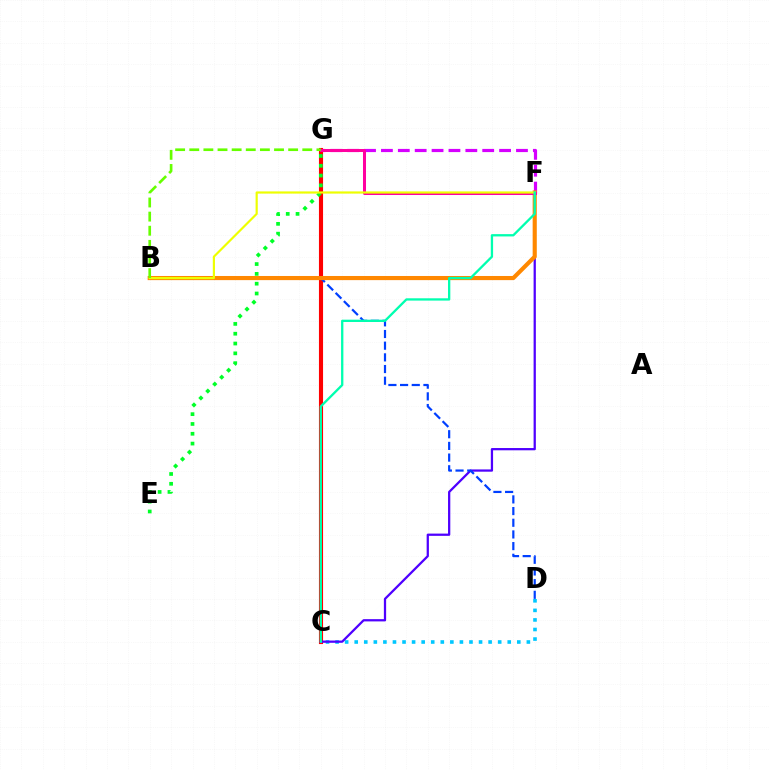{('F', 'G'): [{'color': '#d600ff', 'line_style': 'dashed', 'thickness': 2.29}, {'color': '#ff00a0', 'line_style': 'solid', 'thickness': 2.17}], ('C', 'D'): [{'color': '#00c7ff', 'line_style': 'dotted', 'thickness': 2.6}], ('C', 'G'): [{'color': '#ff0000', 'line_style': 'solid', 'thickness': 2.96}], ('C', 'F'): [{'color': '#4f00ff', 'line_style': 'solid', 'thickness': 1.63}, {'color': '#00ffaf', 'line_style': 'solid', 'thickness': 1.66}], ('B', 'D'): [{'color': '#003fff', 'line_style': 'dashed', 'thickness': 1.59}], ('B', 'F'): [{'color': '#ff8800', 'line_style': 'solid', 'thickness': 2.98}, {'color': '#eeff00', 'line_style': 'solid', 'thickness': 1.57}], ('E', 'G'): [{'color': '#00ff27', 'line_style': 'dotted', 'thickness': 2.67}], ('B', 'G'): [{'color': '#66ff00', 'line_style': 'dashed', 'thickness': 1.92}]}